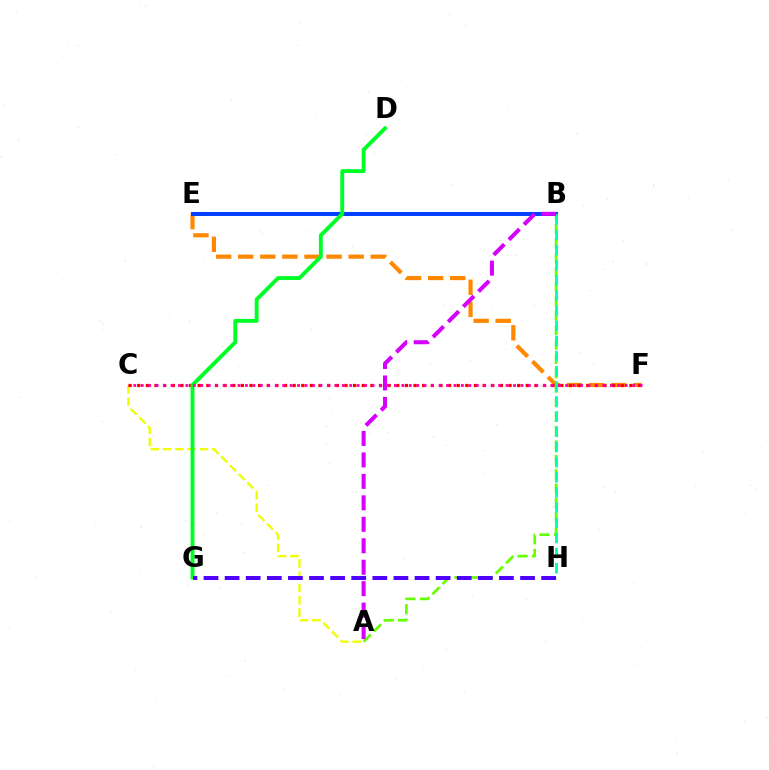{('A', 'C'): [{'color': '#eeff00', 'line_style': 'dashed', 'thickness': 1.67}], ('B', 'E'): [{'color': '#00c7ff', 'line_style': 'solid', 'thickness': 2.92}, {'color': '#003fff', 'line_style': 'solid', 'thickness': 2.82}], ('E', 'F'): [{'color': '#ff8800', 'line_style': 'dashed', 'thickness': 3.0}], ('C', 'F'): [{'color': '#ff0000', 'line_style': 'dotted', 'thickness': 2.35}, {'color': '#ff00a0', 'line_style': 'dotted', 'thickness': 2.02}], ('A', 'B'): [{'color': '#66ff00', 'line_style': 'dashed', 'thickness': 1.96}, {'color': '#d600ff', 'line_style': 'dashed', 'thickness': 2.92}], ('D', 'G'): [{'color': '#00ff27', 'line_style': 'solid', 'thickness': 2.8}], ('B', 'H'): [{'color': '#00ffaf', 'line_style': 'dashed', 'thickness': 2.06}], ('G', 'H'): [{'color': '#4f00ff', 'line_style': 'dashed', 'thickness': 2.87}]}